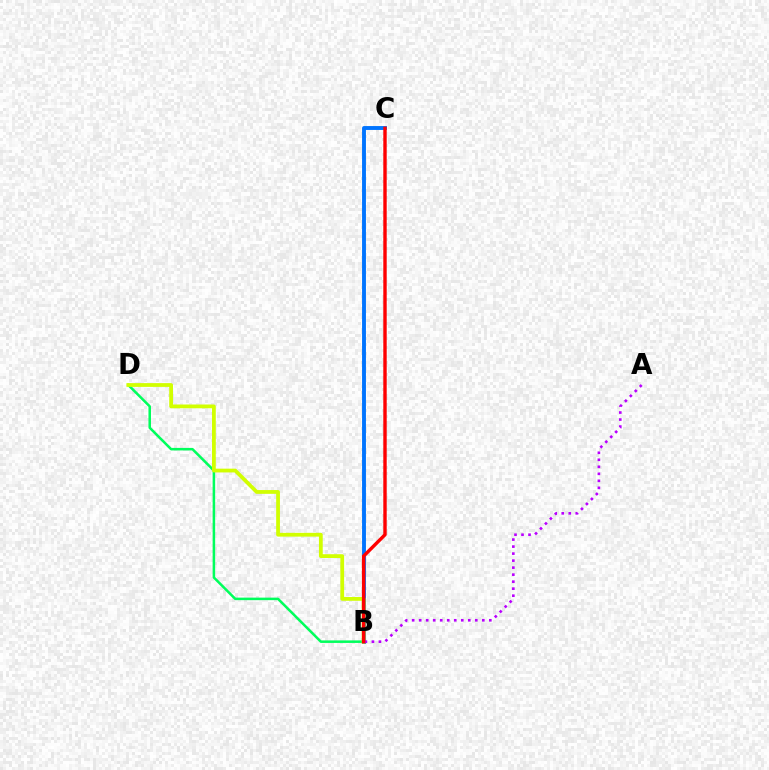{('B', 'D'): [{'color': '#00ff5c', 'line_style': 'solid', 'thickness': 1.82}, {'color': '#d1ff00', 'line_style': 'solid', 'thickness': 2.72}], ('B', 'C'): [{'color': '#0074ff', 'line_style': 'solid', 'thickness': 2.8}, {'color': '#ff0000', 'line_style': 'solid', 'thickness': 2.45}], ('A', 'B'): [{'color': '#b900ff', 'line_style': 'dotted', 'thickness': 1.91}]}